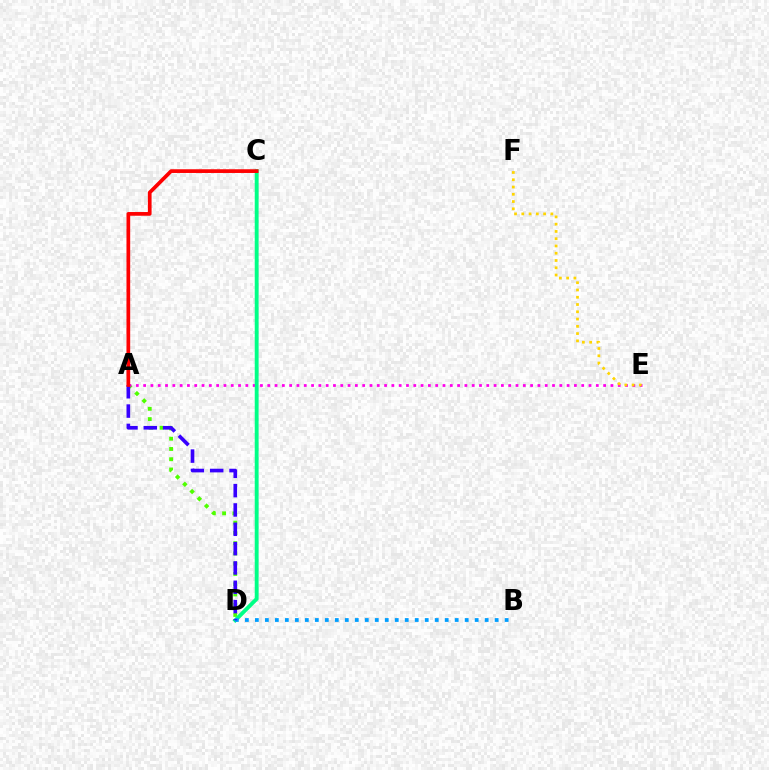{('A', 'D'): [{'color': '#4fff00', 'line_style': 'dotted', 'thickness': 2.79}, {'color': '#3700ff', 'line_style': 'dashed', 'thickness': 2.63}], ('A', 'E'): [{'color': '#ff00ed', 'line_style': 'dotted', 'thickness': 1.98}], ('C', 'D'): [{'color': '#00ff86', 'line_style': 'solid', 'thickness': 2.79}], ('B', 'D'): [{'color': '#009eff', 'line_style': 'dotted', 'thickness': 2.71}], ('A', 'C'): [{'color': '#ff0000', 'line_style': 'solid', 'thickness': 2.67}], ('E', 'F'): [{'color': '#ffd500', 'line_style': 'dotted', 'thickness': 1.97}]}